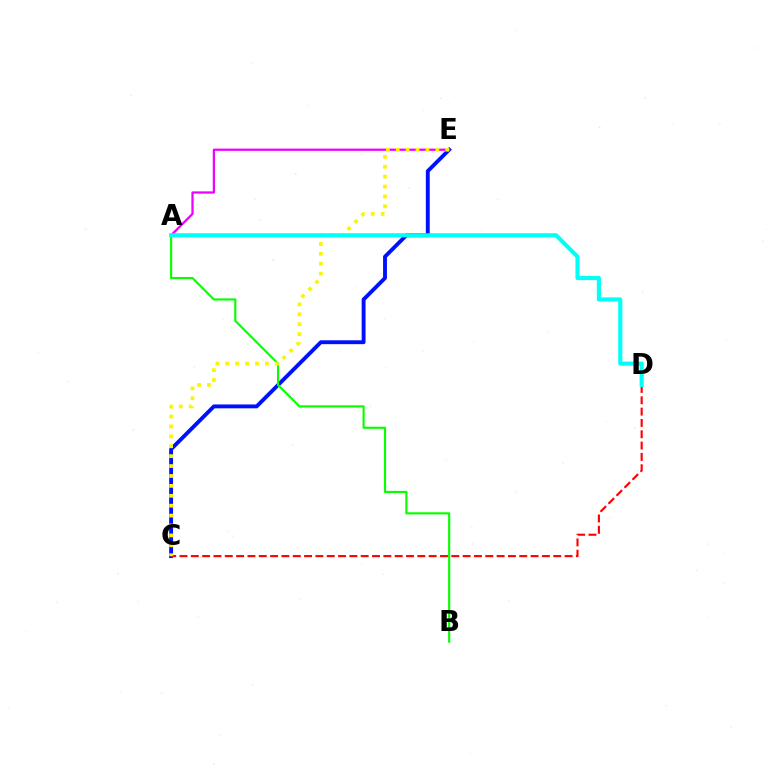{('C', 'E'): [{'color': '#0010ff', 'line_style': 'solid', 'thickness': 2.79}, {'color': '#fcf500', 'line_style': 'dotted', 'thickness': 2.69}], ('C', 'D'): [{'color': '#ff0000', 'line_style': 'dashed', 'thickness': 1.54}], ('A', 'B'): [{'color': '#08ff00', 'line_style': 'solid', 'thickness': 1.54}], ('A', 'E'): [{'color': '#ee00ff', 'line_style': 'solid', 'thickness': 1.62}], ('A', 'D'): [{'color': '#00fff6', 'line_style': 'solid', 'thickness': 2.96}]}